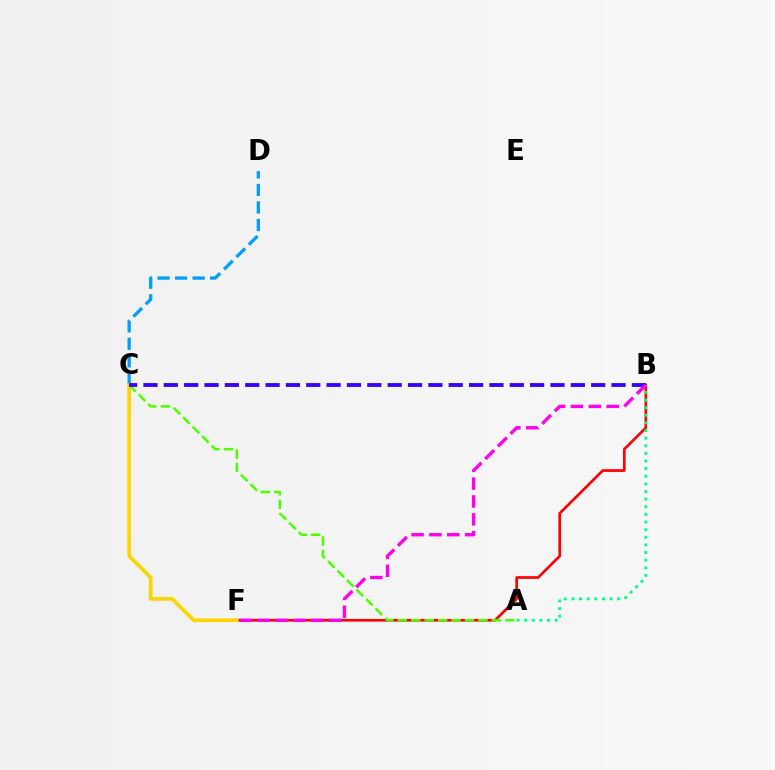{('C', 'D'): [{'color': '#009eff', 'line_style': 'dashed', 'thickness': 2.38}], ('B', 'F'): [{'color': '#ff0000', 'line_style': 'solid', 'thickness': 1.93}, {'color': '#ff00ed', 'line_style': 'dashed', 'thickness': 2.43}], ('A', 'C'): [{'color': '#4fff00', 'line_style': 'dashed', 'thickness': 1.83}], ('A', 'B'): [{'color': '#00ff86', 'line_style': 'dotted', 'thickness': 2.07}], ('C', 'F'): [{'color': '#ffd500', 'line_style': 'solid', 'thickness': 2.7}], ('B', 'C'): [{'color': '#3700ff', 'line_style': 'dashed', 'thickness': 2.76}]}